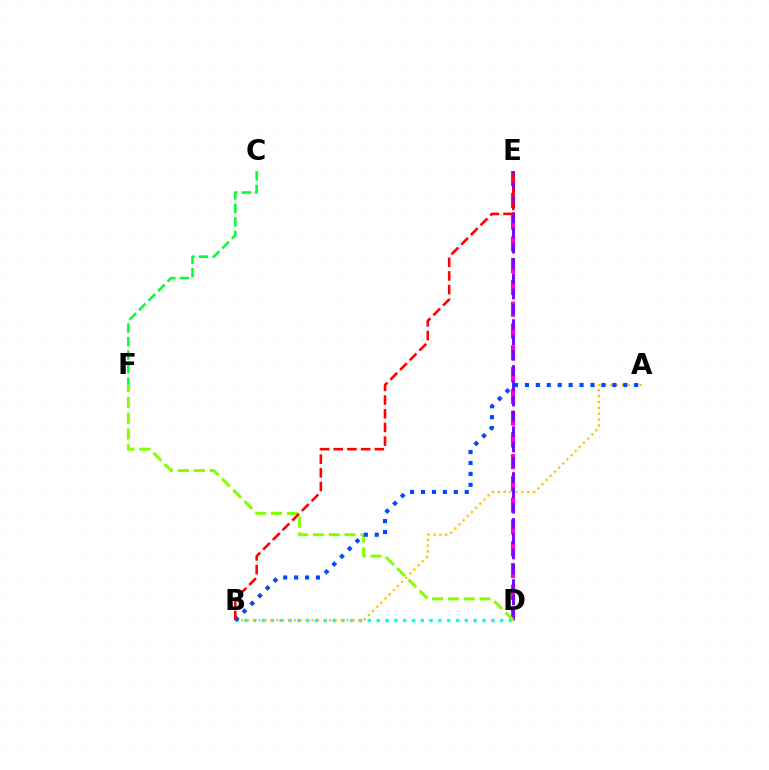{('D', 'E'): [{'color': '#ff00cf', 'line_style': 'dashed', 'thickness': 2.96}, {'color': '#7200ff', 'line_style': 'dashed', 'thickness': 2.08}], ('C', 'F'): [{'color': '#00ff39', 'line_style': 'dashed', 'thickness': 1.83}], ('B', 'D'): [{'color': '#00fff6', 'line_style': 'dotted', 'thickness': 2.4}], ('D', 'F'): [{'color': '#84ff00', 'line_style': 'dashed', 'thickness': 2.15}], ('A', 'B'): [{'color': '#ffbd00', 'line_style': 'dotted', 'thickness': 1.59}, {'color': '#004bff', 'line_style': 'dotted', 'thickness': 2.97}], ('B', 'E'): [{'color': '#ff0000', 'line_style': 'dashed', 'thickness': 1.86}]}